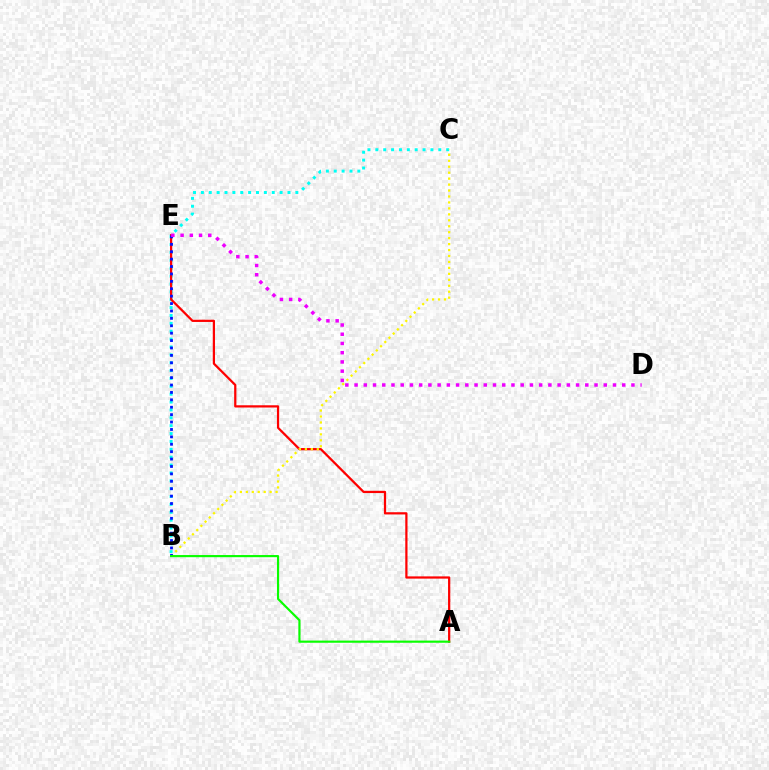{('B', 'C'): [{'color': '#00fff6', 'line_style': 'dotted', 'thickness': 2.14}, {'color': '#fcf500', 'line_style': 'dotted', 'thickness': 1.62}], ('A', 'E'): [{'color': '#ff0000', 'line_style': 'solid', 'thickness': 1.61}], ('B', 'E'): [{'color': '#0010ff', 'line_style': 'dotted', 'thickness': 2.01}], ('A', 'B'): [{'color': '#08ff00', 'line_style': 'solid', 'thickness': 1.56}], ('D', 'E'): [{'color': '#ee00ff', 'line_style': 'dotted', 'thickness': 2.51}]}